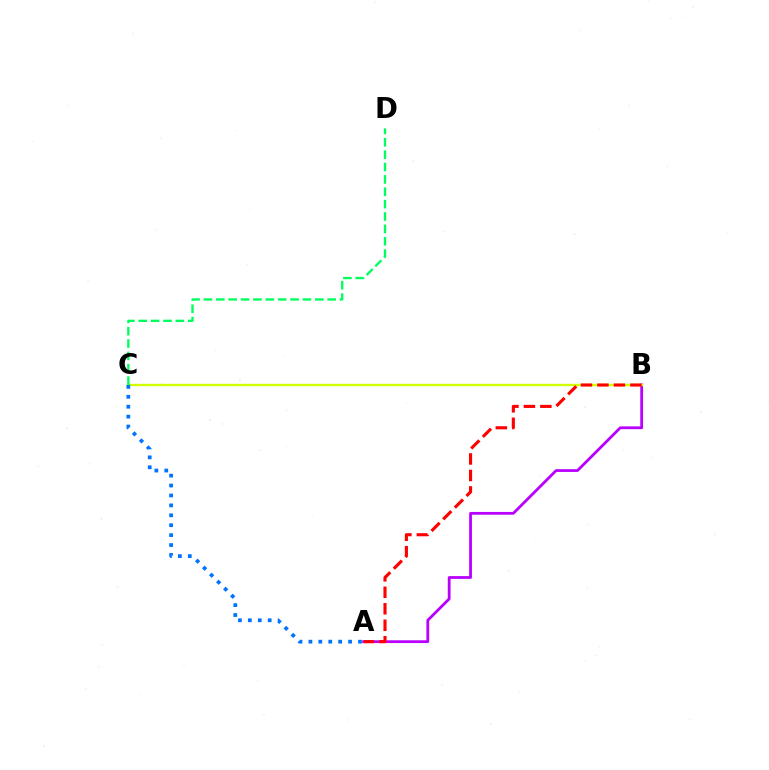{('A', 'B'): [{'color': '#b900ff', 'line_style': 'solid', 'thickness': 2.0}, {'color': '#ff0000', 'line_style': 'dashed', 'thickness': 2.24}], ('B', 'C'): [{'color': '#d1ff00', 'line_style': 'solid', 'thickness': 1.69}], ('C', 'D'): [{'color': '#00ff5c', 'line_style': 'dashed', 'thickness': 1.68}], ('A', 'C'): [{'color': '#0074ff', 'line_style': 'dotted', 'thickness': 2.69}]}